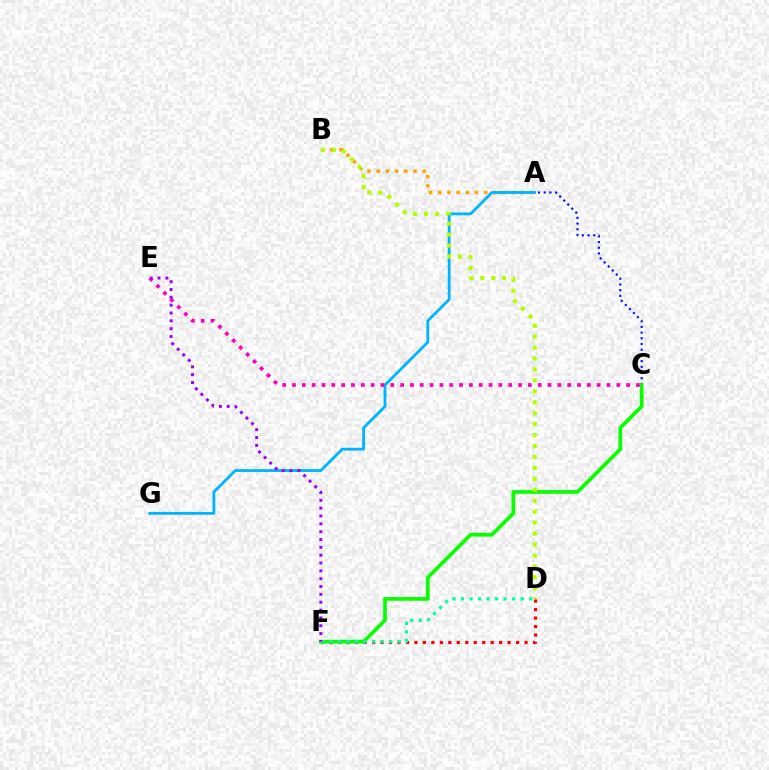{('D', 'F'): [{'color': '#ff0000', 'line_style': 'dotted', 'thickness': 2.3}, {'color': '#00ff9d', 'line_style': 'dotted', 'thickness': 2.31}], ('A', 'C'): [{'color': '#0010ff', 'line_style': 'dotted', 'thickness': 1.55}], ('C', 'F'): [{'color': '#08ff00', 'line_style': 'solid', 'thickness': 2.67}], ('A', 'B'): [{'color': '#ffa500', 'line_style': 'dotted', 'thickness': 2.5}], ('A', 'G'): [{'color': '#00b5ff', 'line_style': 'solid', 'thickness': 2.04}], ('C', 'E'): [{'color': '#ff00bd', 'line_style': 'dotted', 'thickness': 2.67}], ('B', 'D'): [{'color': '#b3ff00', 'line_style': 'dotted', 'thickness': 2.97}], ('E', 'F'): [{'color': '#9b00ff', 'line_style': 'dotted', 'thickness': 2.13}]}